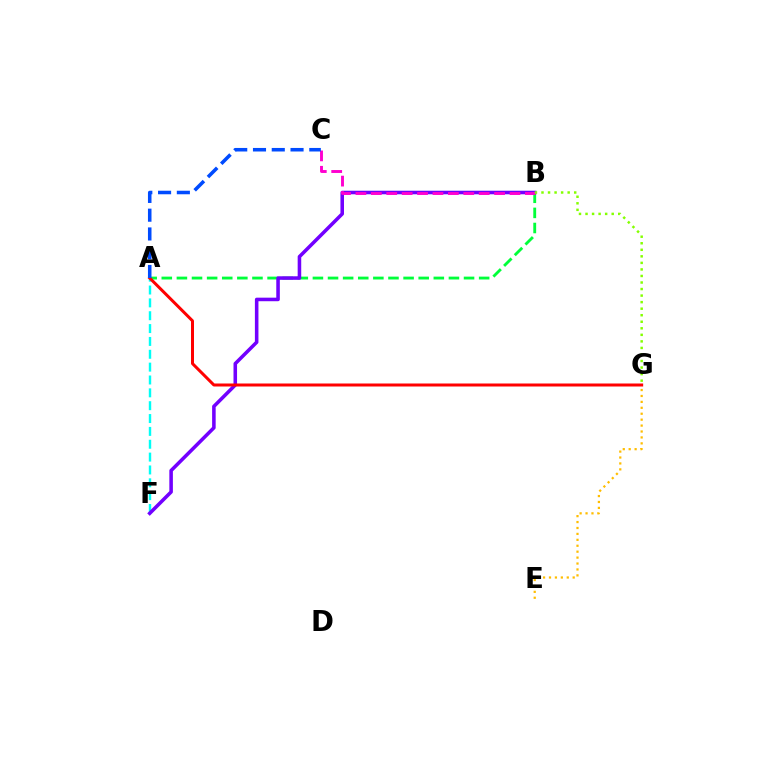{('A', 'F'): [{'color': '#00fff6', 'line_style': 'dashed', 'thickness': 1.75}], ('A', 'B'): [{'color': '#00ff39', 'line_style': 'dashed', 'thickness': 2.05}], ('B', 'F'): [{'color': '#7200ff', 'line_style': 'solid', 'thickness': 2.56}], ('B', 'C'): [{'color': '#ff00cf', 'line_style': 'dashed', 'thickness': 2.09}], ('E', 'G'): [{'color': '#ffbd00', 'line_style': 'dotted', 'thickness': 1.61}], ('B', 'G'): [{'color': '#84ff00', 'line_style': 'dotted', 'thickness': 1.78}], ('A', 'G'): [{'color': '#ff0000', 'line_style': 'solid', 'thickness': 2.16}], ('A', 'C'): [{'color': '#004bff', 'line_style': 'dashed', 'thickness': 2.55}]}